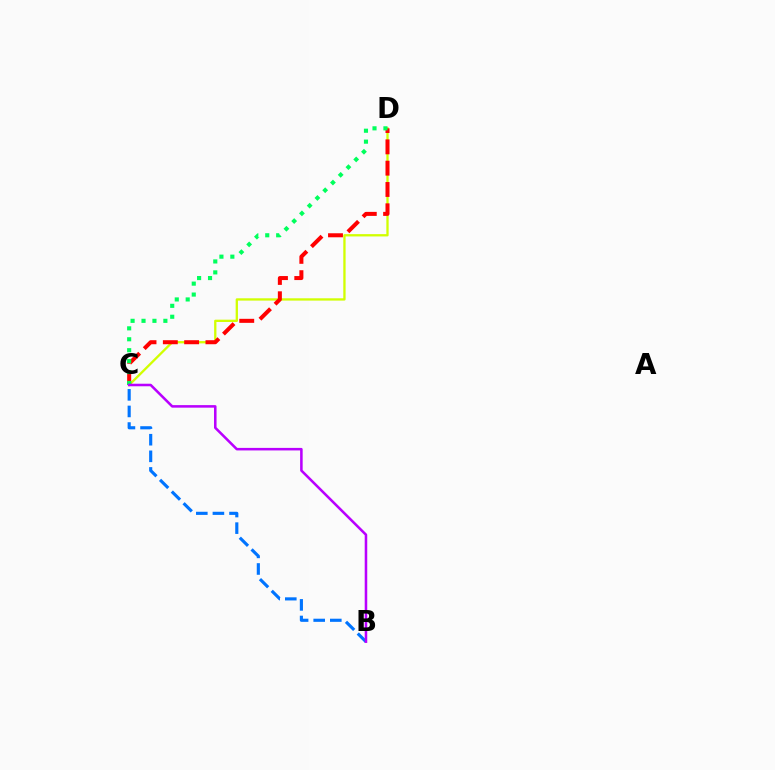{('C', 'D'): [{'color': '#d1ff00', 'line_style': 'solid', 'thickness': 1.66}, {'color': '#ff0000', 'line_style': 'dashed', 'thickness': 2.89}, {'color': '#00ff5c', 'line_style': 'dotted', 'thickness': 2.97}], ('B', 'C'): [{'color': '#0074ff', 'line_style': 'dashed', 'thickness': 2.25}, {'color': '#b900ff', 'line_style': 'solid', 'thickness': 1.83}]}